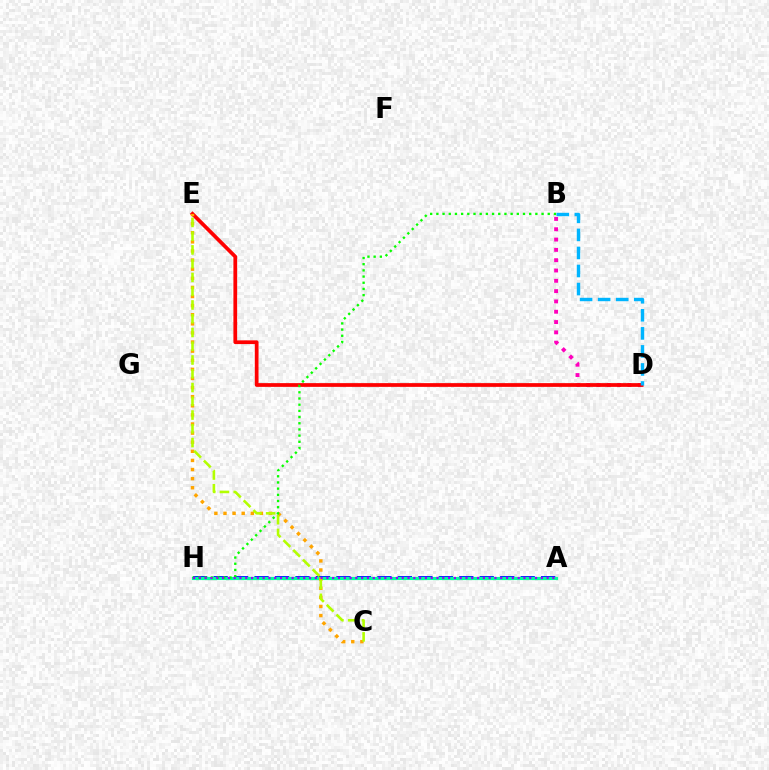{('A', 'H'): [{'color': '#0010ff', 'line_style': 'dashed', 'thickness': 2.78}, {'color': '#00ff9d', 'line_style': 'solid', 'thickness': 2.27}, {'color': '#9b00ff', 'line_style': 'dotted', 'thickness': 1.57}], ('B', 'D'): [{'color': '#ff00bd', 'line_style': 'dotted', 'thickness': 2.8}, {'color': '#00b5ff', 'line_style': 'dashed', 'thickness': 2.45}], ('D', 'E'): [{'color': '#ff0000', 'line_style': 'solid', 'thickness': 2.69}], ('C', 'E'): [{'color': '#ffa500', 'line_style': 'dotted', 'thickness': 2.47}, {'color': '#b3ff00', 'line_style': 'dashed', 'thickness': 1.87}], ('B', 'H'): [{'color': '#08ff00', 'line_style': 'dotted', 'thickness': 1.68}]}